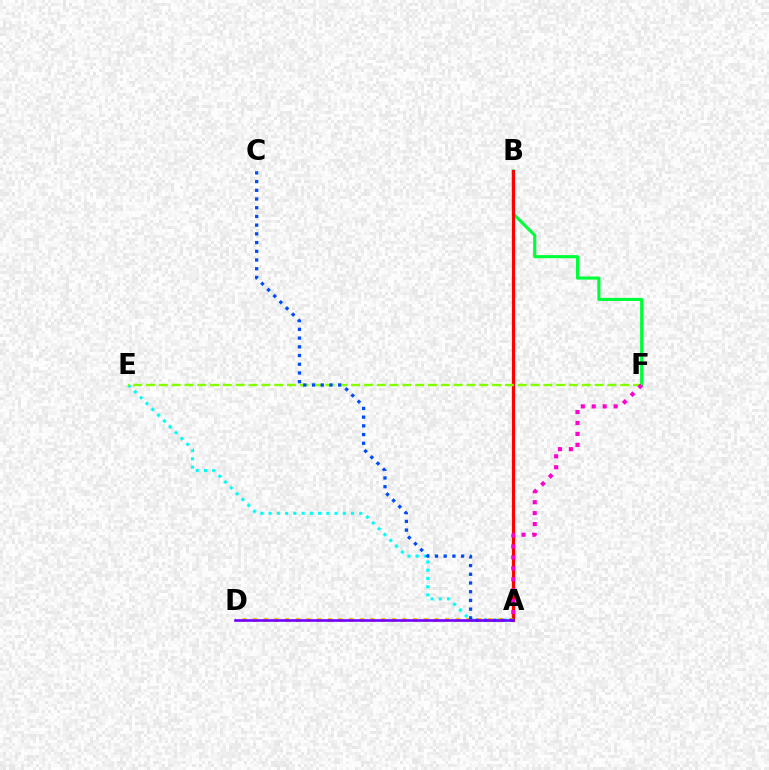{('B', 'F'): [{'color': '#00ff39', 'line_style': 'solid', 'thickness': 2.25}], ('A', 'B'): [{'color': '#ff0000', 'line_style': 'solid', 'thickness': 2.32}], ('A', 'E'): [{'color': '#00fff6', 'line_style': 'dotted', 'thickness': 2.24}], ('A', 'D'): [{'color': '#ffbd00', 'line_style': 'dotted', 'thickness': 2.9}, {'color': '#7200ff', 'line_style': 'solid', 'thickness': 1.89}], ('E', 'F'): [{'color': '#84ff00', 'line_style': 'dashed', 'thickness': 1.74}], ('A', 'C'): [{'color': '#004bff', 'line_style': 'dotted', 'thickness': 2.37}], ('A', 'F'): [{'color': '#ff00cf', 'line_style': 'dotted', 'thickness': 2.97}]}